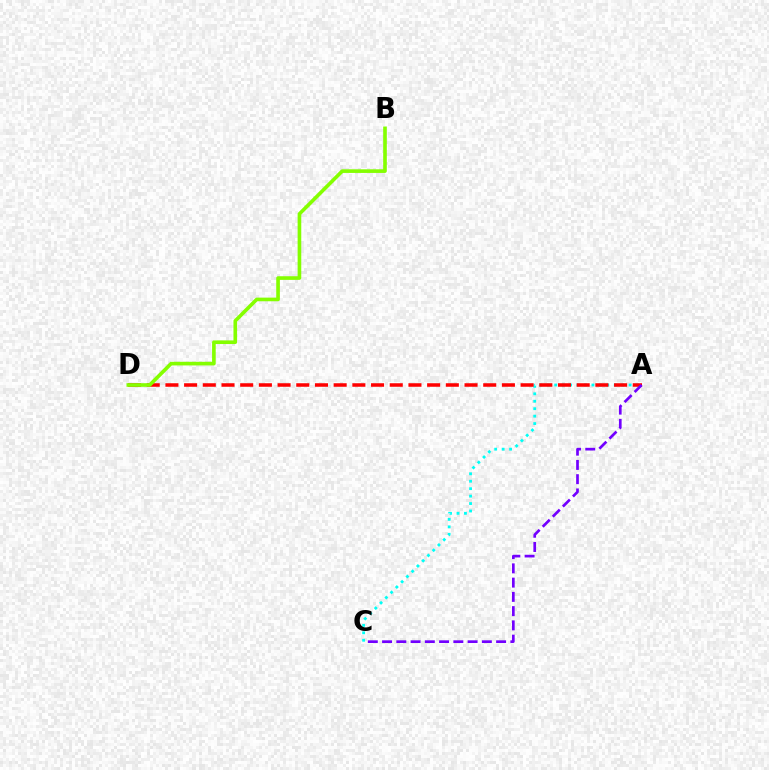{('A', 'C'): [{'color': '#00fff6', 'line_style': 'dotted', 'thickness': 2.02}, {'color': '#7200ff', 'line_style': 'dashed', 'thickness': 1.94}], ('A', 'D'): [{'color': '#ff0000', 'line_style': 'dashed', 'thickness': 2.54}], ('B', 'D'): [{'color': '#84ff00', 'line_style': 'solid', 'thickness': 2.62}]}